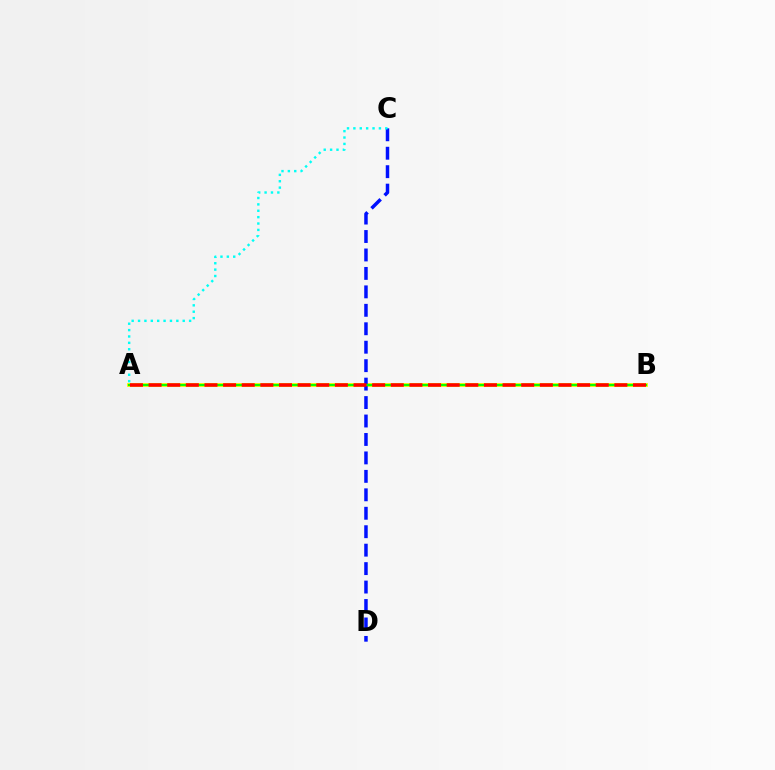{('A', 'B'): [{'color': '#ee00ff', 'line_style': 'dotted', 'thickness': 1.53}, {'color': '#fcf500', 'line_style': 'solid', 'thickness': 2.74}, {'color': '#08ff00', 'line_style': 'solid', 'thickness': 1.56}, {'color': '#ff0000', 'line_style': 'dashed', 'thickness': 2.53}], ('C', 'D'): [{'color': '#0010ff', 'line_style': 'dashed', 'thickness': 2.51}], ('A', 'C'): [{'color': '#00fff6', 'line_style': 'dotted', 'thickness': 1.73}]}